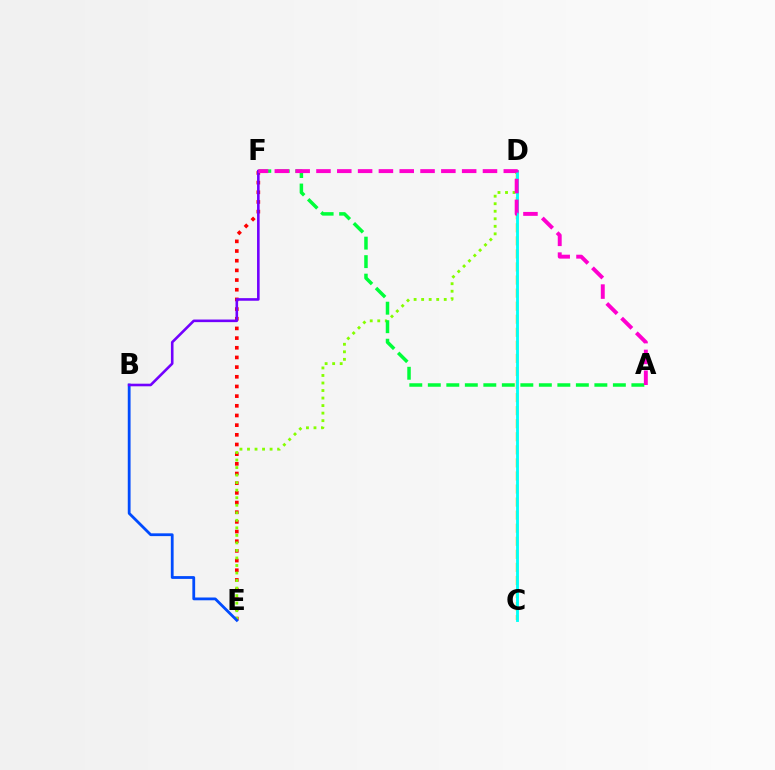{('E', 'F'): [{'color': '#ff0000', 'line_style': 'dotted', 'thickness': 2.63}], ('C', 'D'): [{'color': '#ffbd00', 'line_style': 'dashed', 'thickness': 1.77}, {'color': '#00fff6', 'line_style': 'solid', 'thickness': 2.05}], ('D', 'E'): [{'color': '#84ff00', 'line_style': 'dotted', 'thickness': 2.05}], ('B', 'E'): [{'color': '#004bff', 'line_style': 'solid', 'thickness': 2.01}], ('A', 'F'): [{'color': '#00ff39', 'line_style': 'dashed', 'thickness': 2.51}, {'color': '#ff00cf', 'line_style': 'dashed', 'thickness': 2.83}], ('B', 'F'): [{'color': '#7200ff', 'line_style': 'solid', 'thickness': 1.87}]}